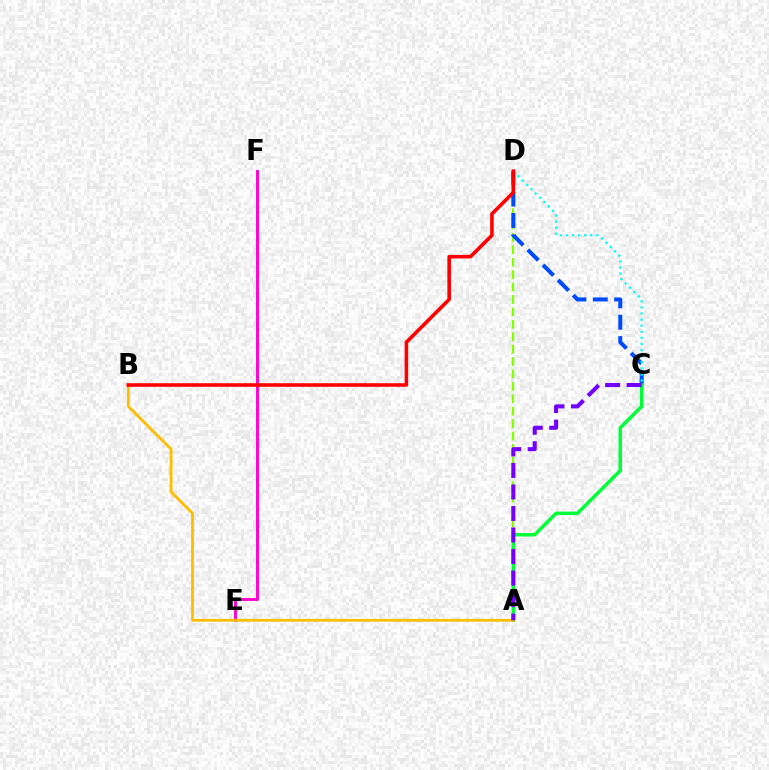{('A', 'D'): [{'color': '#84ff00', 'line_style': 'dashed', 'thickness': 1.69}], ('C', 'D'): [{'color': '#004bff', 'line_style': 'dashed', 'thickness': 2.91}, {'color': '#00fff6', 'line_style': 'dotted', 'thickness': 1.66}], ('A', 'C'): [{'color': '#00ff39', 'line_style': 'solid', 'thickness': 2.51}, {'color': '#7200ff', 'line_style': 'dashed', 'thickness': 2.92}], ('E', 'F'): [{'color': '#ff00cf', 'line_style': 'solid', 'thickness': 2.1}], ('A', 'B'): [{'color': '#ffbd00', 'line_style': 'solid', 'thickness': 2.01}], ('B', 'D'): [{'color': '#ff0000', 'line_style': 'solid', 'thickness': 2.58}]}